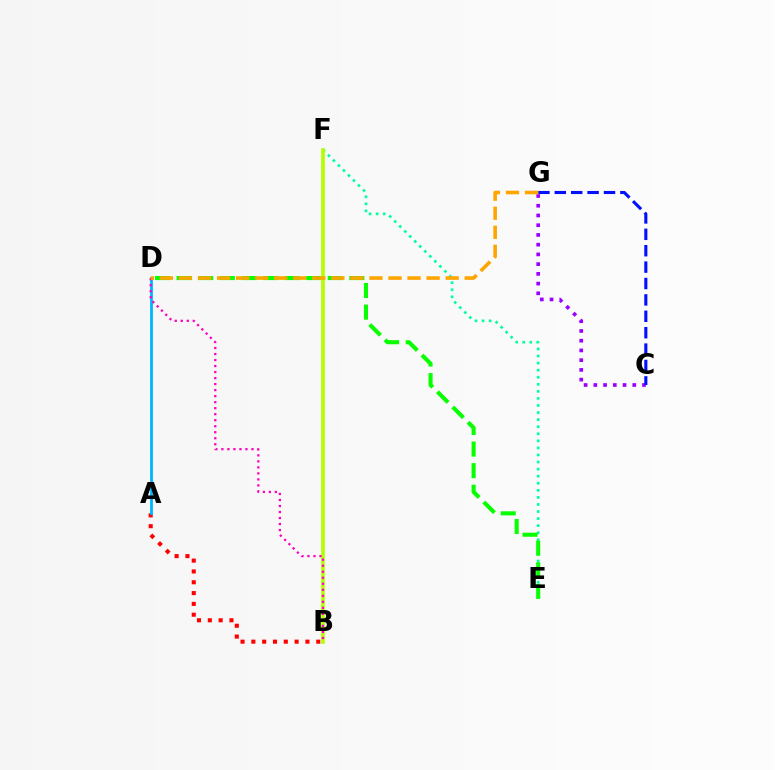{('A', 'B'): [{'color': '#ff0000', 'line_style': 'dotted', 'thickness': 2.94}], ('C', 'G'): [{'color': '#9b00ff', 'line_style': 'dotted', 'thickness': 2.64}, {'color': '#0010ff', 'line_style': 'dashed', 'thickness': 2.23}], ('A', 'D'): [{'color': '#00b5ff', 'line_style': 'solid', 'thickness': 2.02}], ('E', 'F'): [{'color': '#00ff9d', 'line_style': 'dotted', 'thickness': 1.92}], ('D', 'E'): [{'color': '#08ff00', 'line_style': 'dashed', 'thickness': 2.93}], ('B', 'F'): [{'color': '#b3ff00', 'line_style': 'solid', 'thickness': 2.63}], ('B', 'D'): [{'color': '#ff00bd', 'line_style': 'dotted', 'thickness': 1.63}], ('D', 'G'): [{'color': '#ffa500', 'line_style': 'dashed', 'thickness': 2.59}]}